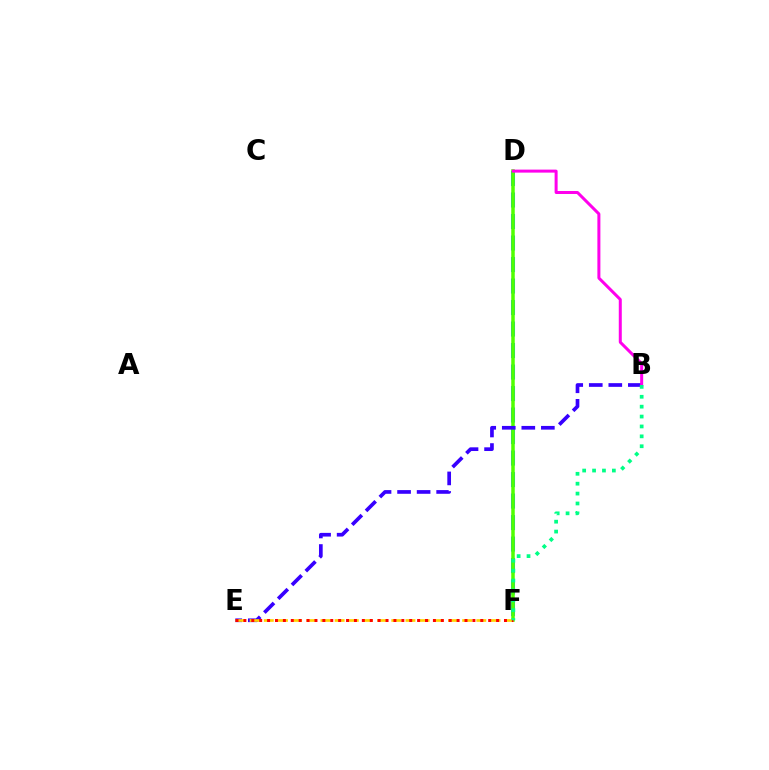{('D', 'F'): [{'color': '#009eff', 'line_style': 'dashed', 'thickness': 2.92}, {'color': '#4fff00', 'line_style': 'solid', 'thickness': 2.53}], ('B', 'E'): [{'color': '#3700ff', 'line_style': 'dashed', 'thickness': 2.65}], ('B', 'D'): [{'color': '#ff00ed', 'line_style': 'solid', 'thickness': 2.16}], ('E', 'F'): [{'color': '#ffd500', 'line_style': 'dashed', 'thickness': 1.92}, {'color': '#ff0000', 'line_style': 'dotted', 'thickness': 2.15}], ('B', 'F'): [{'color': '#00ff86', 'line_style': 'dotted', 'thickness': 2.69}]}